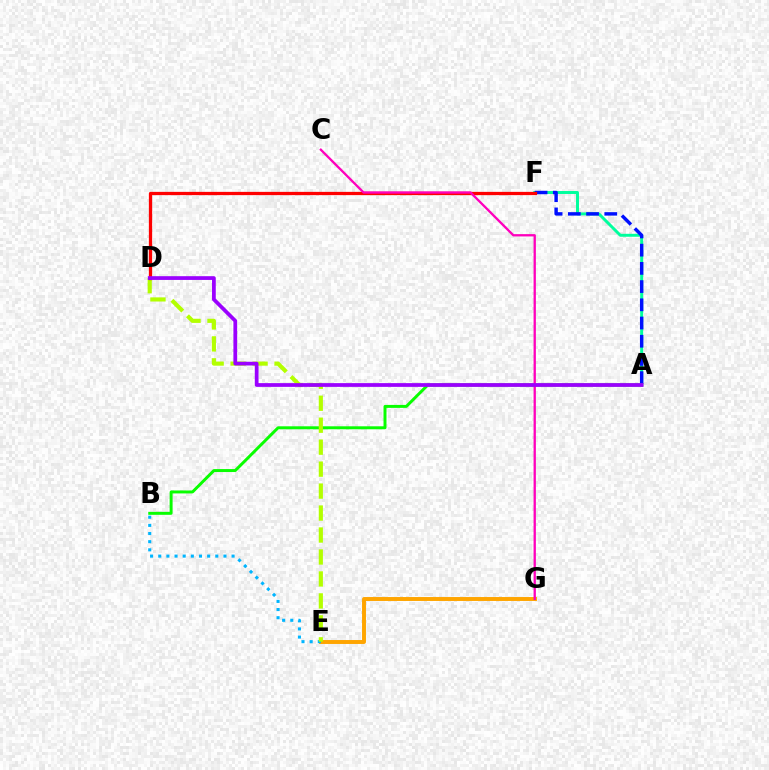{('E', 'G'): [{'color': '#ffa500', 'line_style': 'solid', 'thickness': 2.83}], ('A', 'F'): [{'color': '#00ff9d', 'line_style': 'solid', 'thickness': 2.13}, {'color': '#0010ff', 'line_style': 'dashed', 'thickness': 2.47}], ('A', 'B'): [{'color': '#08ff00', 'line_style': 'solid', 'thickness': 2.13}], ('B', 'E'): [{'color': '#00b5ff', 'line_style': 'dotted', 'thickness': 2.21}], ('D', 'E'): [{'color': '#b3ff00', 'line_style': 'dashed', 'thickness': 2.98}], ('D', 'F'): [{'color': '#ff0000', 'line_style': 'solid', 'thickness': 2.35}], ('C', 'G'): [{'color': '#ff00bd', 'line_style': 'solid', 'thickness': 1.66}], ('A', 'D'): [{'color': '#9b00ff', 'line_style': 'solid', 'thickness': 2.7}]}